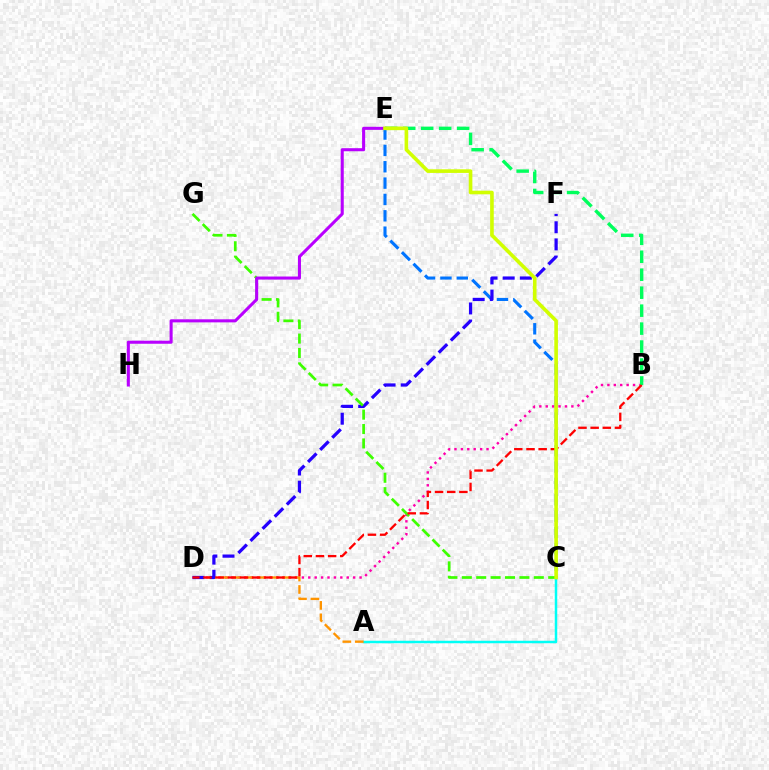{('B', 'D'): [{'color': '#ff00ac', 'line_style': 'dotted', 'thickness': 1.74}, {'color': '#ff0000', 'line_style': 'dashed', 'thickness': 1.65}], ('A', 'C'): [{'color': '#00fff6', 'line_style': 'solid', 'thickness': 1.79}], ('C', 'E'): [{'color': '#0074ff', 'line_style': 'dashed', 'thickness': 2.22}, {'color': '#d1ff00', 'line_style': 'solid', 'thickness': 2.61}], ('A', 'D'): [{'color': '#ff9400', 'line_style': 'dashed', 'thickness': 1.69}], ('D', 'F'): [{'color': '#2500ff', 'line_style': 'dashed', 'thickness': 2.33}], ('C', 'G'): [{'color': '#3dff00', 'line_style': 'dashed', 'thickness': 1.96}], ('E', 'H'): [{'color': '#b900ff', 'line_style': 'solid', 'thickness': 2.2}], ('B', 'E'): [{'color': '#00ff5c', 'line_style': 'dashed', 'thickness': 2.44}]}